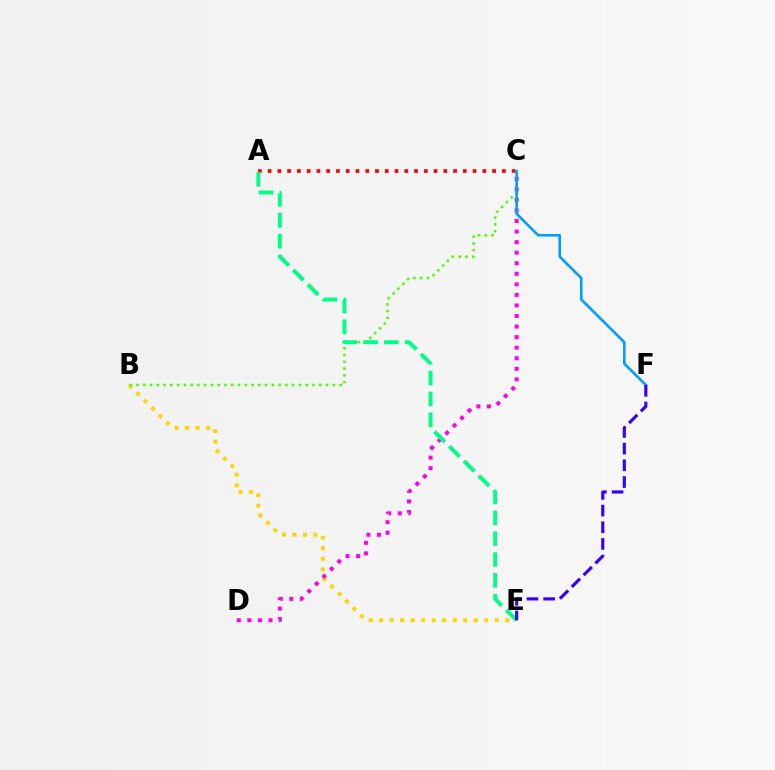{('A', 'C'): [{'color': '#ff0000', 'line_style': 'dotted', 'thickness': 2.65}], ('B', 'E'): [{'color': '#ffd500', 'line_style': 'dotted', 'thickness': 2.86}], ('B', 'C'): [{'color': '#4fff00', 'line_style': 'dotted', 'thickness': 1.84}], ('C', 'D'): [{'color': '#ff00ed', 'line_style': 'dotted', 'thickness': 2.87}], ('C', 'F'): [{'color': '#009eff', 'line_style': 'solid', 'thickness': 1.88}], ('A', 'E'): [{'color': '#00ff86', 'line_style': 'dashed', 'thickness': 2.83}], ('E', 'F'): [{'color': '#3700ff', 'line_style': 'dashed', 'thickness': 2.27}]}